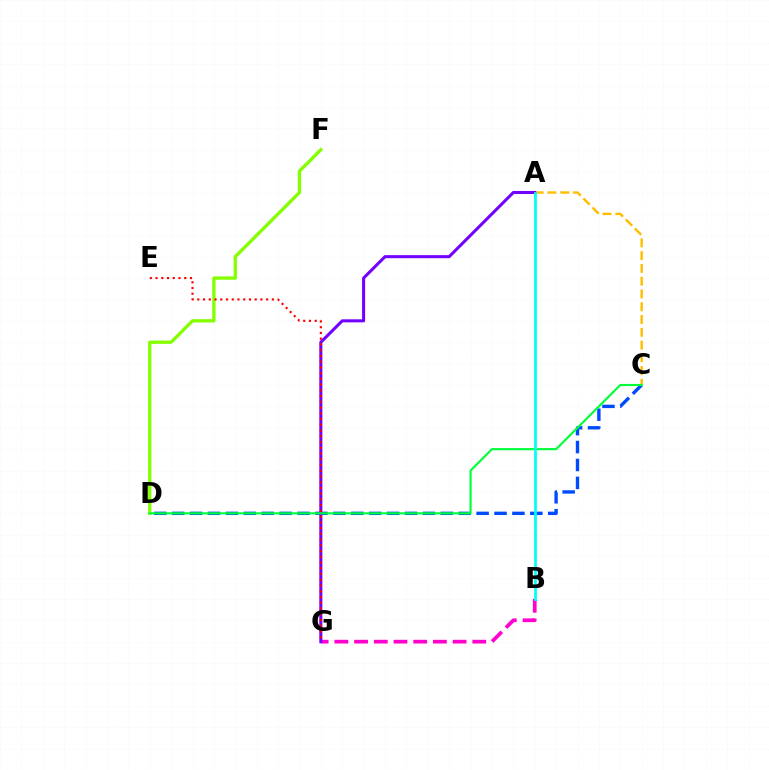{('A', 'C'): [{'color': '#ffbd00', 'line_style': 'dashed', 'thickness': 1.74}], ('C', 'D'): [{'color': '#004bff', 'line_style': 'dashed', 'thickness': 2.43}, {'color': '#00ff39', 'line_style': 'solid', 'thickness': 1.55}], ('B', 'G'): [{'color': '#ff00cf', 'line_style': 'dashed', 'thickness': 2.68}], ('A', 'G'): [{'color': '#7200ff', 'line_style': 'solid', 'thickness': 2.19}], ('D', 'F'): [{'color': '#84ff00', 'line_style': 'solid', 'thickness': 2.39}], ('A', 'B'): [{'color': '#00fff6', 'line_style': 'solid', 'thickness': 1.99}], ('E', 'G'): [{'color': '#ff0000', 'line_style': 'dotted', 'thickness': 1.56}]}